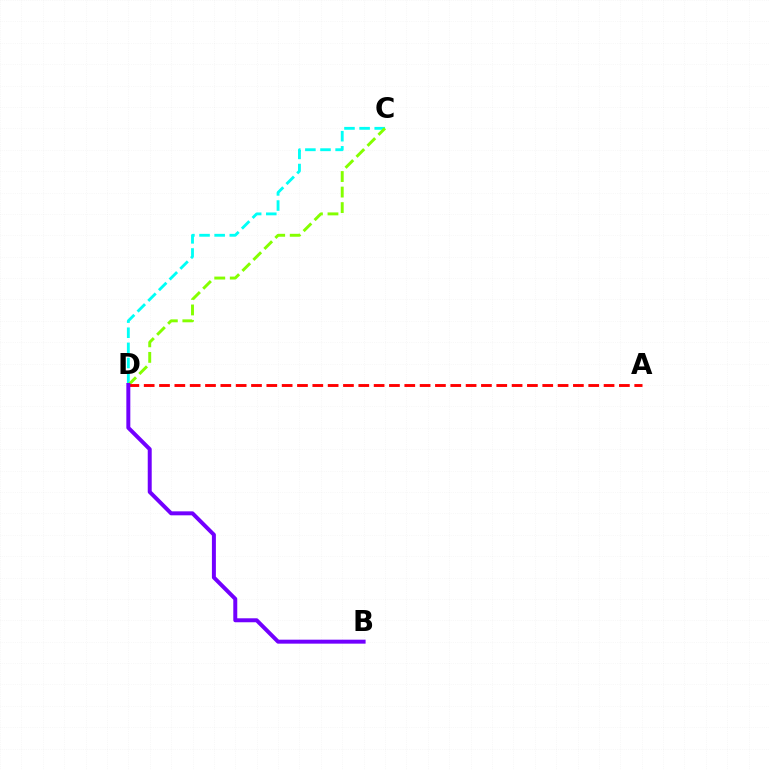{('C', 'D'): [{'color': '#00fff6', 'line_style': 'dashed', 'thickness': 2.05}, {'color': '#84ff00', 'line_style': 'dashed', 'thickness': 2.11}], ('A', 'D'): [{'color': '#ff0000', 'line_style': 'dashed', 'thickness': 2.08}], ('B', 'D'): [{'color': '#7200ff', 'line_style': 'solid', 'thickness': 2.86}]}